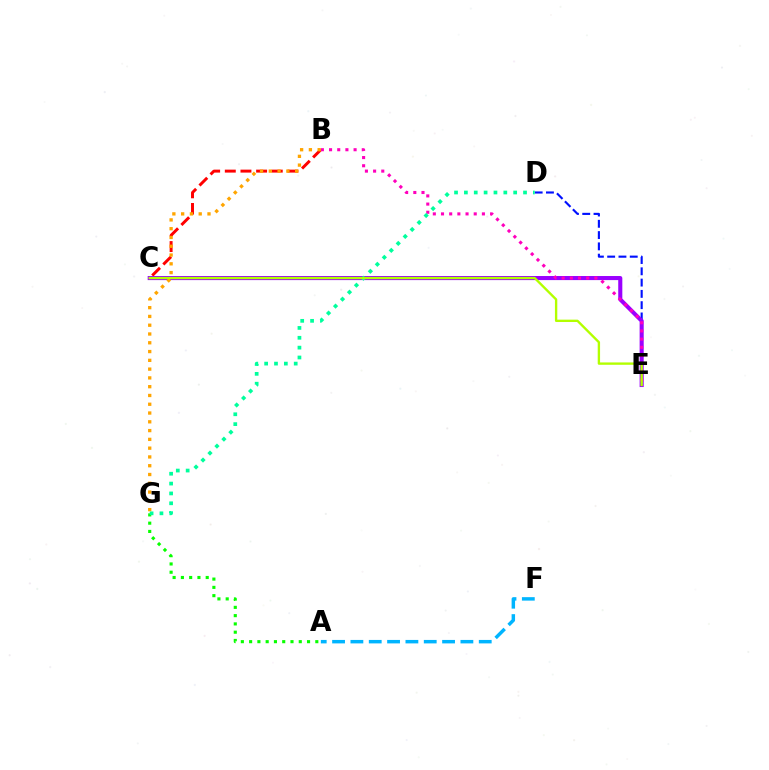{('D', 'E'): [{'color': '#0010ff', 'line_style': 'dashed', 'thickness': 1.53}], ('B', 'C'): [{'color': '#ff0000', 'line_style': 'dashed', 'thickness': 2.13}], ('C', 'E'): [{'color': '#9b00ff', 'line_style': 'solid', 'thickness': 2.94}, {'color': '#b3ff00', 'line_style': 'solid', 'thickness': 1.7}], ('A', 'F'): [{'color': '#00b5ff', 'line_style': 'dashed', 'thickness': 2.49}], ('A', 'G'): [{'color': '#08ff00', 'line_style': 'dotted', 'thickness': 2.25}], ('B', 'E'): [{'color': '#ff00bd', 'line_style': 'dotted', 'thickness': 2.22}], ('B', 'G'): [{'color': '#ffa500', 'line_style': 'dotted', 'thickness': 2.39}], ('D', 'G'): [{'color': '#00ff9d', 'line_style': 'dotted', 'thickness': 2.68}]}